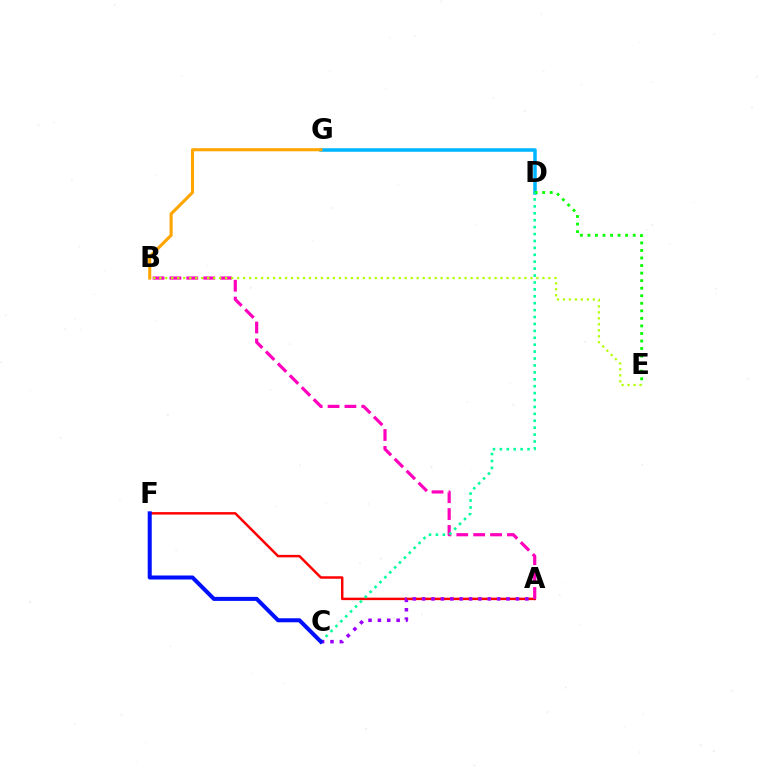{('D', 'G'): [{'color': '#00b5ff', 'line_style': 'solid', 'thickness': 2.53}], ('D', 'E'): [{'color': '#08ff00', 'line_style': 'dotted', 'thickness': 2.05}], ('B', 'G'): [{'color': '#ffa500', 'line_style': 'solid', 'thickness': 2.22}], ('A', 'F'): [{'color': '#ff0000', 'line_style': 'solid', 'thickness': 1.78}], ('A', 'B'): [{'color': '#ff00bd', 'line_style': 'dashed', 'thickness': 2.29}], ('B', 'E'): [{'color': '#b3ff00', 'line_style': 'dotted', 'thickness': 1.63}], ('C', 'D'): [{'color': '#00ff9d', 'line_style': 'dotted', 'thickness': 1.88}], ('A', 'C'): [{'color': '#9b00ff', 'line_style': 'dotted', 'thickness': 2.55}], ('C', 'F'): [{'color': '#0010ff', 'line_style': 'solid', 'thickness': 2.9}]}